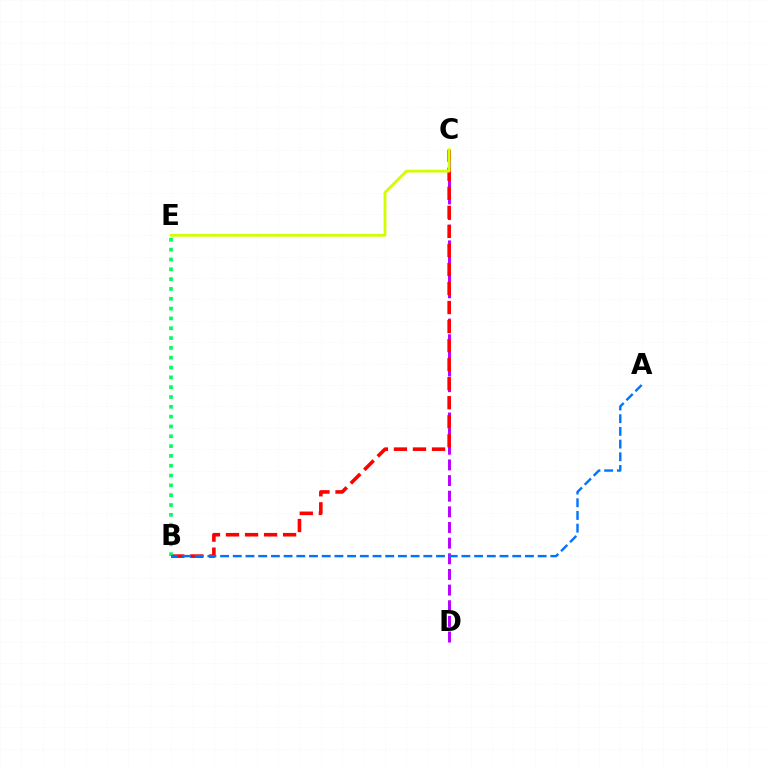{('C', 'D'): [{'color': '#b900ff', 'line_style': 'dashed', 'thickness': 2.13}], ('B', 'C'): [{'color': '#ff0000', 'line_style': 'dashed', 'thickness': 2.59}], ('C', 'E'): [{'color': '#d1ff00', 'line_style': 'solid', 'thickness': 2.03}], ('B', 'E'): [{'color': '#00ff5c', 'line_style': 'dotted', 'thickness': 2.67}], ('A', 'B'): [{'color': '#0074ff', 'line_style': 'dashed', 'thickness': 1.73}]}